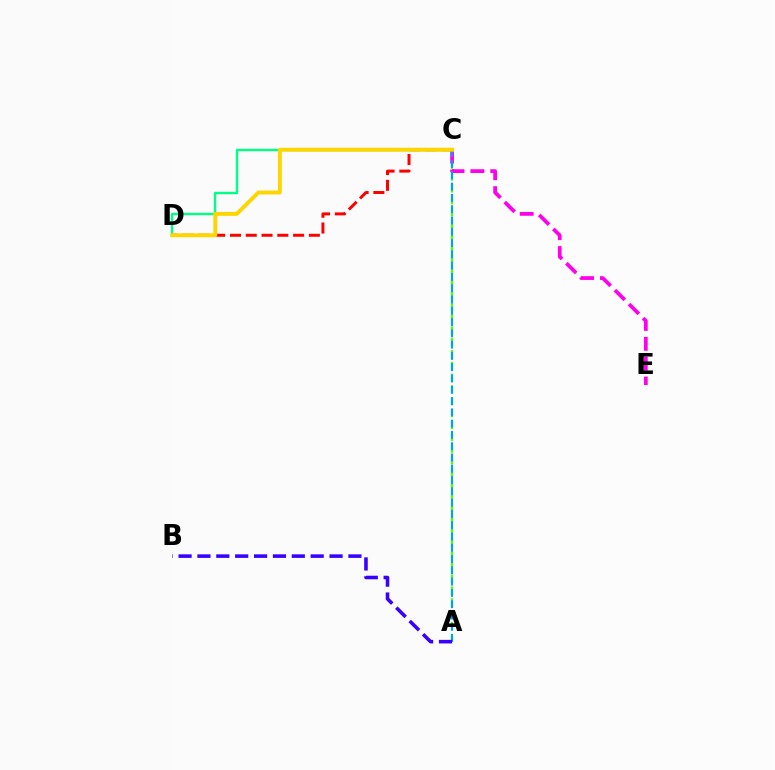{('A', 'C'): [{'color': '#4fff00', 'line_style': 'dashed', 'thickness': 1.61}, {'color': '#009eff', 'line_style': 'dashed', 'thickness': 1.53}], ('C', 'D'): [{'color': '#ff0000', 'line_style': 'dashed', 'thickness': 2.14}, {'color': '#00ff86', 'line_style': 'solid', 'thickness': 1.73}, {'color': '#ffd500', 'line_style': 'solid', 'thickness': 2.81}], ('C', 'E'): [{'color': '#ff00ed', 'line_style': 'dashed', 'thickness': 2.7}], ('A', 'B'): [{'color': '#3700ff', 'line_style': 'dashed', 'thickness': 2.56}]}